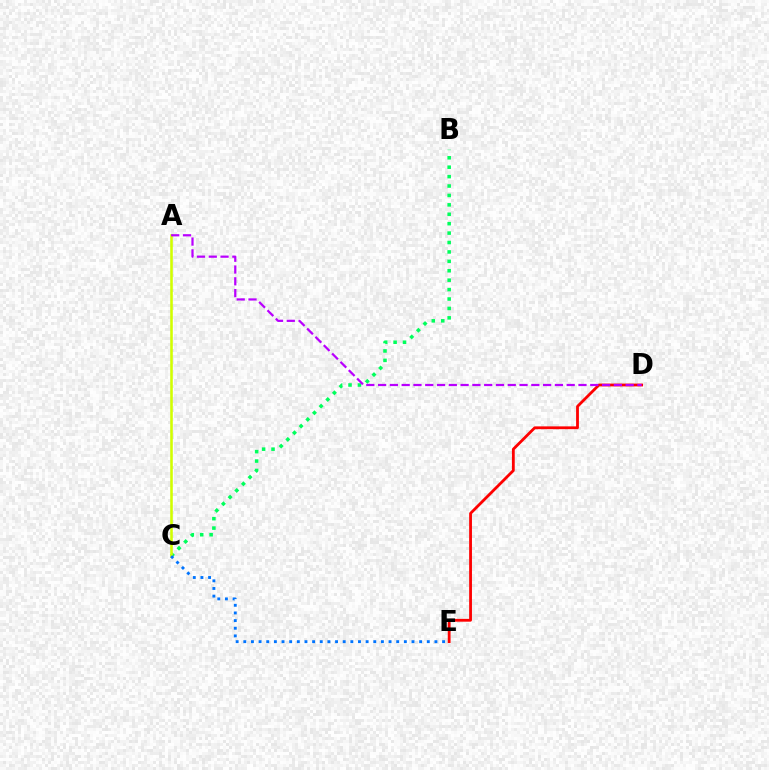{('D', 'E'): [{'color': '#ff0000', 'line_style': 'solid', 'thickness': 2.02}], ('B', 'C'): [{'color': '#00ff5c', 'line_style': 'dotted', 'thickness': 2.56}], ('A', 'C'): [{'color': '#d1ff00', 'line_style': 'solid', 'thickness': 1.85}], ('A', 'D'): [{'color': '#b900ff', 'line_style': 'dashed', 'thickness': 1.6}], ('C', 'E'): [{'color': '#0074ff', 'line_style': 'dotted', 'thickness': 2.08}]}